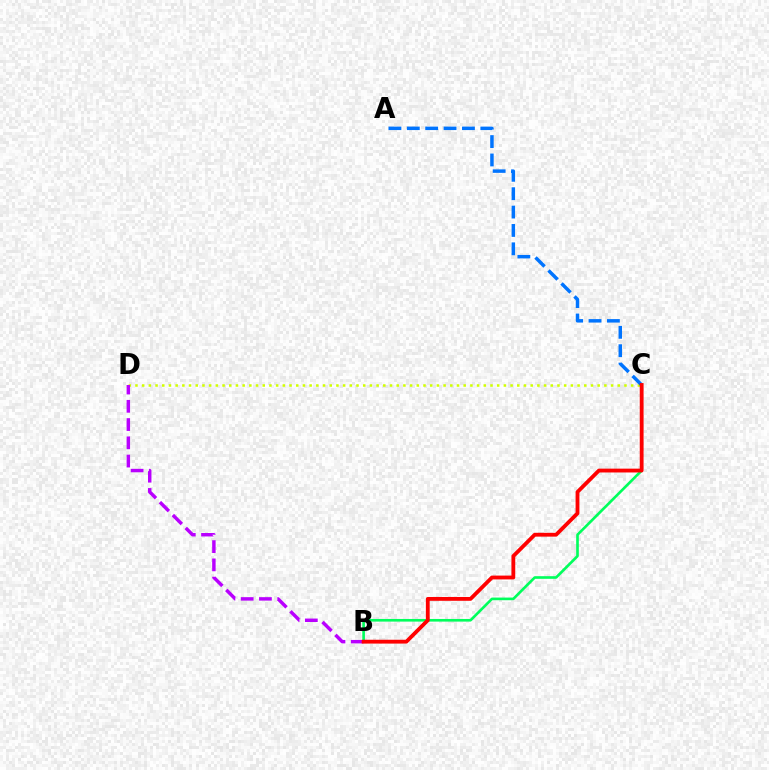{('C', 'D'): [{'color': '#d1ff00', 'line_style': 'dotted', 'thickness': 1.82}], ('B', 'C'): [{'color': '#00ff5c', 'line_style': 'solid', 'thickness': 1.9}, {'color': '#ff0000', 'line_style': 'solid', 'thickness': 2.75}], ('A', 'C'): [{'color': '#0074ff', 'line_style': 'dashed', 'thickness': 2.5}], ('B', 'D'): [{'color': '#b900ff', 'line_style': 'dashed', 'thickness': 2.48}]}